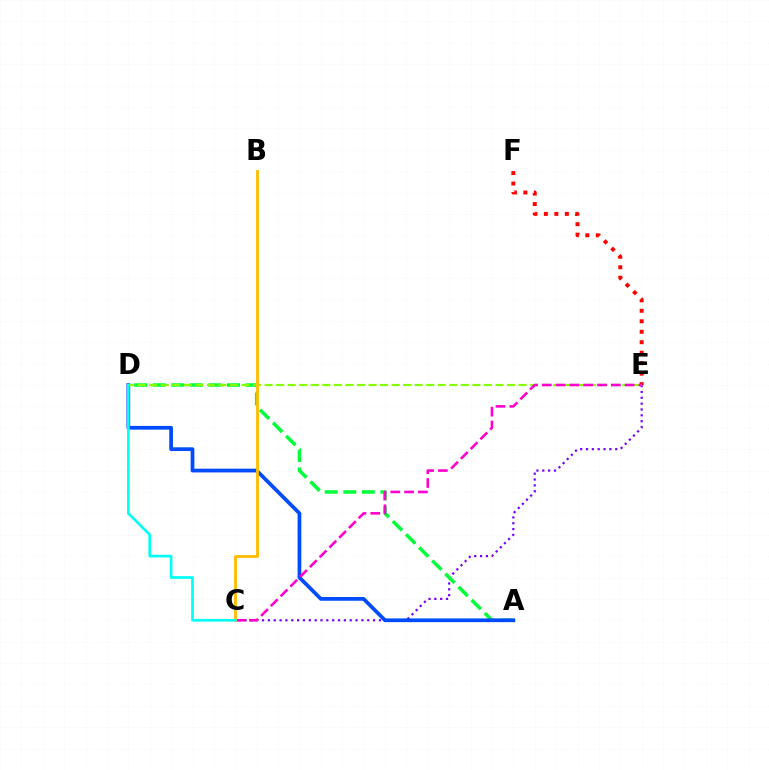{('C', 'E'): [{'color': '#7200ff', 'line_style': 'dotted', 'thickness': 1.59}, {'color': '#ff00cf', 'line_style': 'dashed', 'thickness': 1.88}], ('E', 'F'): [{'color': '#ff0000', 'line_style': 'dotted', 'thickness': 2.85}], ('A', 'D'): [{'color': '#00ff39', 'line_style': 'dashed', 'thickness': 2.52}, {'color': '#004bff', 'line_style': 'solid', 'thickness': 2.69}], ('D', 'E'): [{'color': '#84ff00', 'line_style': 'dashed', 'thickness': 1.57}], ('B', 'C'): [{'color': '#ffbd00', 'line_style': 'solid', 'thickness': 2.04}], ('C', 'D'): [{'color': '#00fff6', 'line_style': 'solid', 'thickness': 1.92}]}